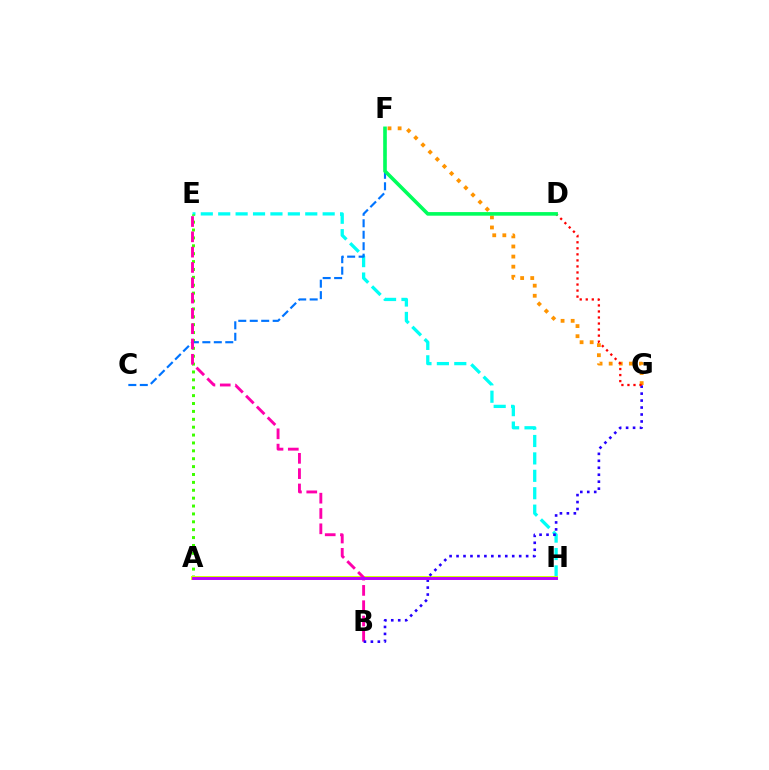{('E', 'H'): [{'color': '#00fff6', 'line_style': 'dashed', 'thickness': 2.37}], ('A', 'E'): [{'color': '#3dff00', 'line_style': 'dotted', 'thickness': 2.14}], ('C', 'F'): [{'color': '#0074ff', 'line_style': 'dashed', 'thickness': 1.56}], ('A', 'H'): [{'color': '#d1ff00', 'line_style': 'solid', 'thickness': 2.83}, {'color': '#b900ff', 'line_style': 'solid', 'thickness': 2.11}], ('F', 'G'): [{'color': '#ff9400', 'line_style': 'dotted', 'thickness': 2.74}], ('B', 'E'): [{'color': '#ff00ac', 'line_style': 'dashed', 'thickness': 2.08}], ('B', 'G'): [{'color': '#2500ff', 'line_style': 'dotted', 'thickness': 1.89}], ('D', 'G'): [{'color': '#ff0000', 'line_style': 'dotted', 'thickness': 1.64}], ('D', 'F'): [{'color': '#00ff5c', 'line_style': 'solid', 'thickness': 2.6}]}